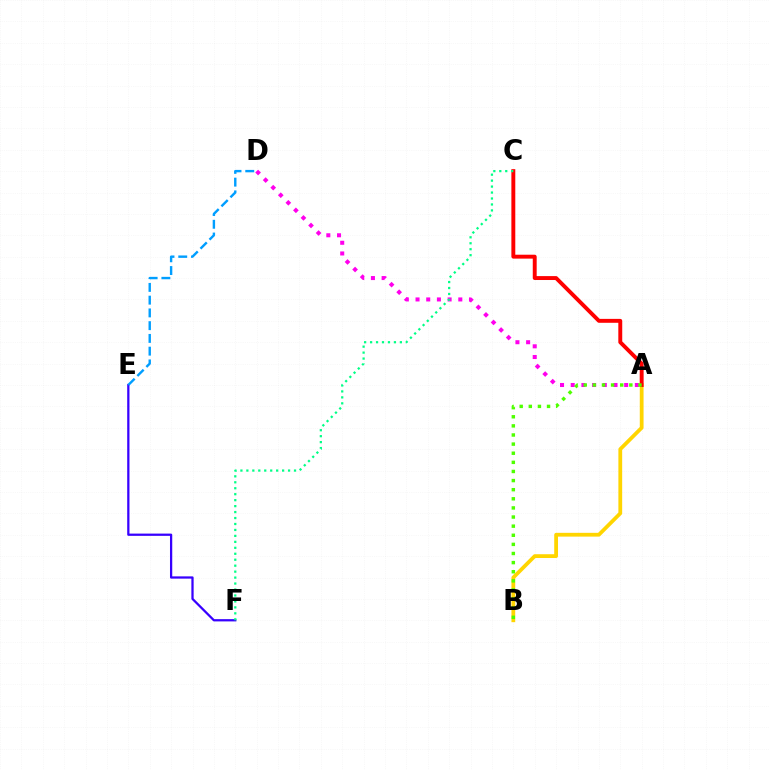{('A', 'B'): [{'color': '#ffd500', 'line_style': 'solid', 'thickness': 2.72}, {'color': '#4fff00', 'line_style': 'dotted', 'thickness': 2.48}], ('E', 'F'): [{'color': '#3700ff', 'line_style': 'solid', 'thickness': 1.63}], ('A', 'D'): [{'color': '#ff00ed', 'line_style': 'dotted', 'thickness': 2.91}], ('A', 'C'): [{'color': '#ff0000', 'line_style': 'solid', 'thickness': 2.82}], ('D', 'E'): [{'color': '#009eff', 'line_style': 'dashed', 'thickness': 1.73}], ('C', 'F'): [{'color': '#00ff86', 'line_style': 'dotted', 'thickness': 1.62}]}